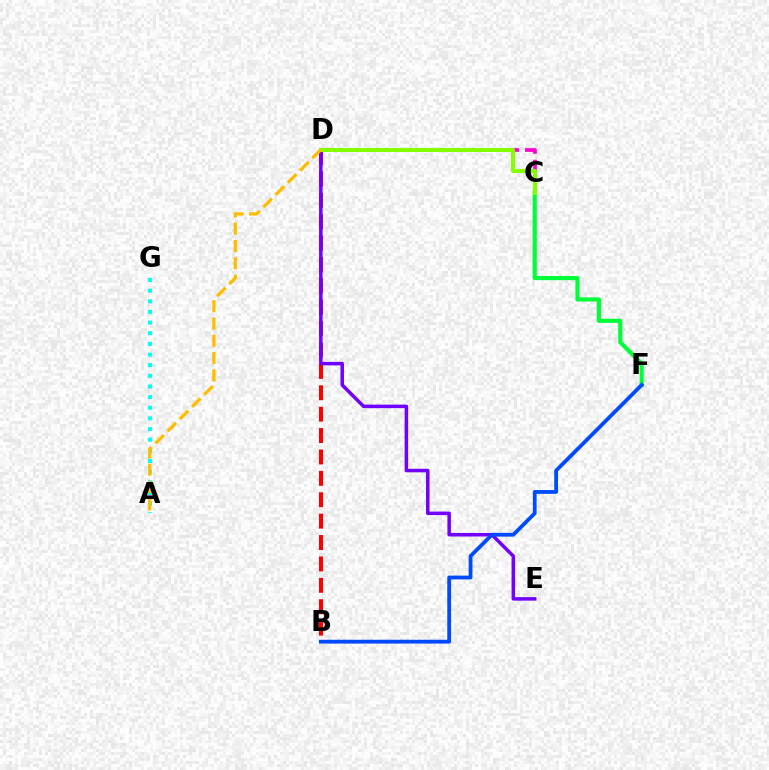{('B', 'D'): [{'color': '#ff0000', 'line_style': 'dashed', 'thickness': 2.91}], ('C', 'D'): [{'color': '#ff00cf', 'line_style': 'dashed', 'thickness': 2.66}, {'color': '#84ff00', 'line_style': 'solid', 'thickness': 2.89}], ('D', 'E'): [{'color': '#7200ff', 'line_style': 'solid', 'thickness': 2.53}], ('C', 'F'): [{'color': '#00ff39', 'line_style': 'solid', 'thickness': 3.0}], ('A', 'G'): [{'color': '#00fff6', 'line_style': 'dotted', 'thickness': 2.89}], ('B', 'F'): [{'color': '#004bff', 'line_style': 'solid', 'thickness': 2.73}], ('A', 'D'): [{'color': '#ffbd00', 'line_style': 'dashed', 'thickness': 2.35}]}